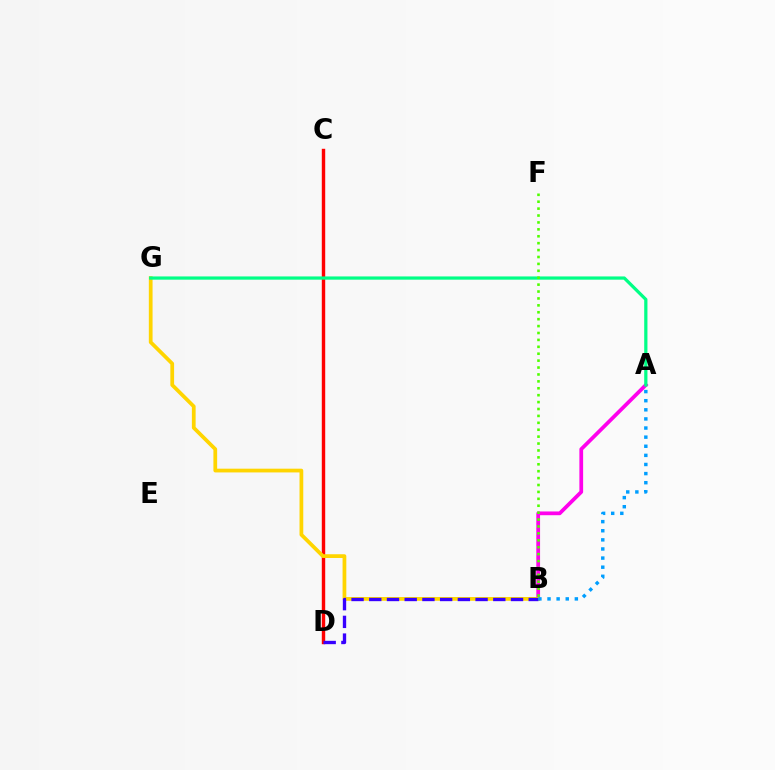{('A', 'B'): [{'color': '#ff00ed', 'line_style': 'solid', 'thickness': 2.7}, {'color': '#009eff', 'line_style': 'dotted', 'thickness': 2.48}], ('C', 'D'): [{'color': '#ff0000', 'line_style': 'solid', 'thickness': 2.46}], ('B', 'G'): [{'color': '#ffd500', 'line_style': 'solid', 'thickness': 2.7}], ('B', 'D'): [{'color': '#3700ff', 'line_style': 'dashed', 'thickness': 2.41}], ('A', 'G'): [{'color': '#00ff86', 'line_style': 'solid', 'thickness': 2.33}], ('B', 'F'): [{'color': '#4fff00', 'line_style': 'dotted', 'thickness': 1.88}]}